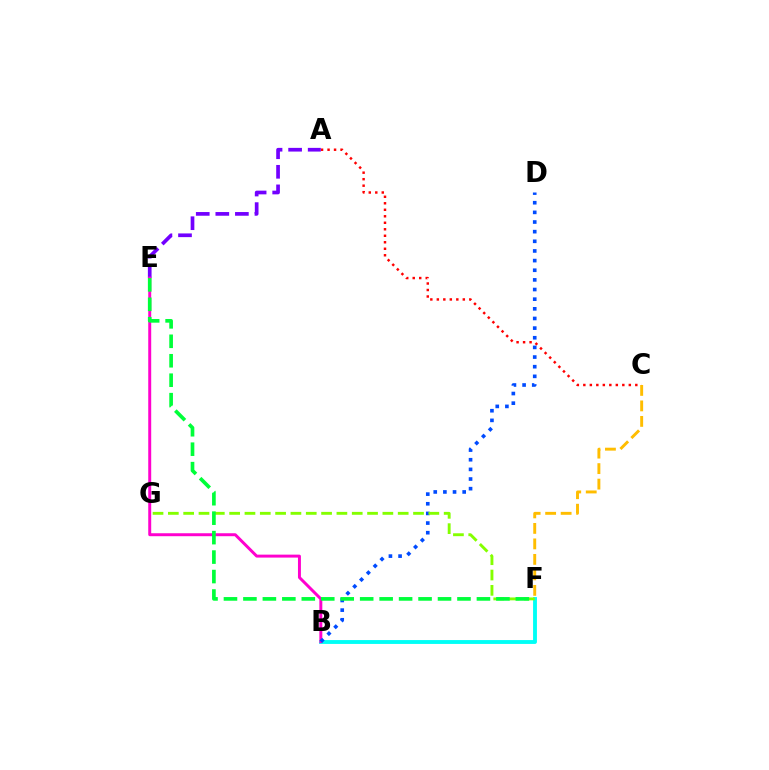{('B', 'F'): [{'color': '#00fff6', 'line_style': 'solid', 'thickness': 2.78}], ('A', 'C'): [{'color': '#ff0000', 'line_style': 'dotted', 'thickness': 1.77}], ('A', 'E'): [{'color': '#7200ff', 'line_style': 'dashed', 'thickness': 2.66}], ('B', 'E'): [{'color': '#ff00cf', 'line_style': 'solid', 'thickness': 2.13}], ('B', 'D'): [{'color': '#004bff', 'line_style': 'dotted', 'thickness': 2.62}], ('F', 'G'): [{'color': '#84ff00', 'line_style': 'dashed', 'thickness': 2.08}], ('E', 'F'): [{'color': '#00ff39', 'line_style': 'dashed', 'thickness': 2.64}], ('C', 'F'): [{'color': '#ffbd00', 'line_style': 'dashed', 'thickness': 2.1}]}